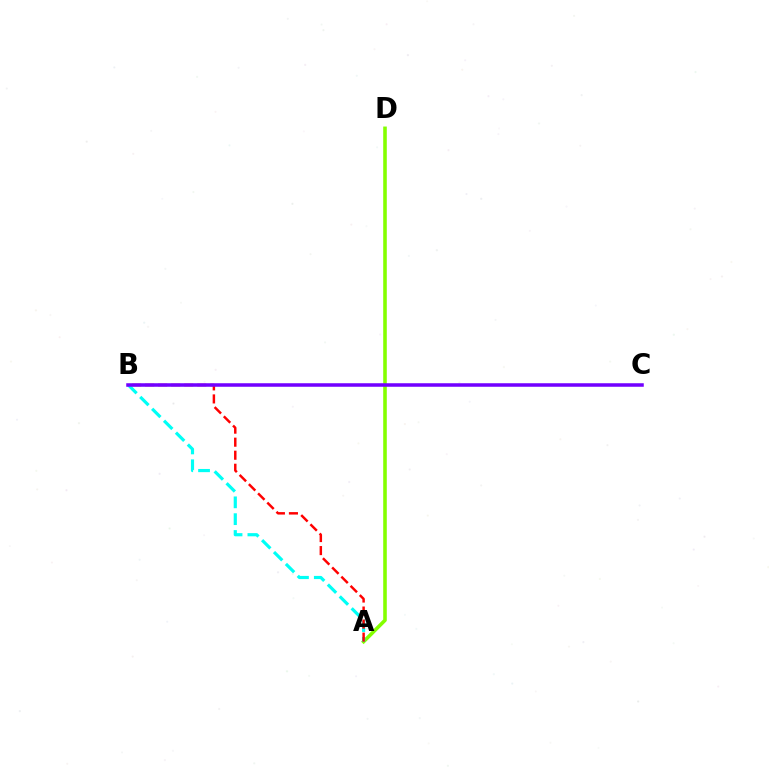{('A', 'D'): [{'color': '#84ff00', 'line_style': 'solid', 'thickness': 2.58}], ('A', 'B'): [{'color': '#00fff6', 'line_style': 'dashed', 'thickness': 2.29}, {'color': '#ff0000', 'line_style': 'dashed', 'thickness': 1.77}], ('B', 'C'): [{'color': '#7200ff', 'line_style': 'solid', 'thickness': 2.53}]}